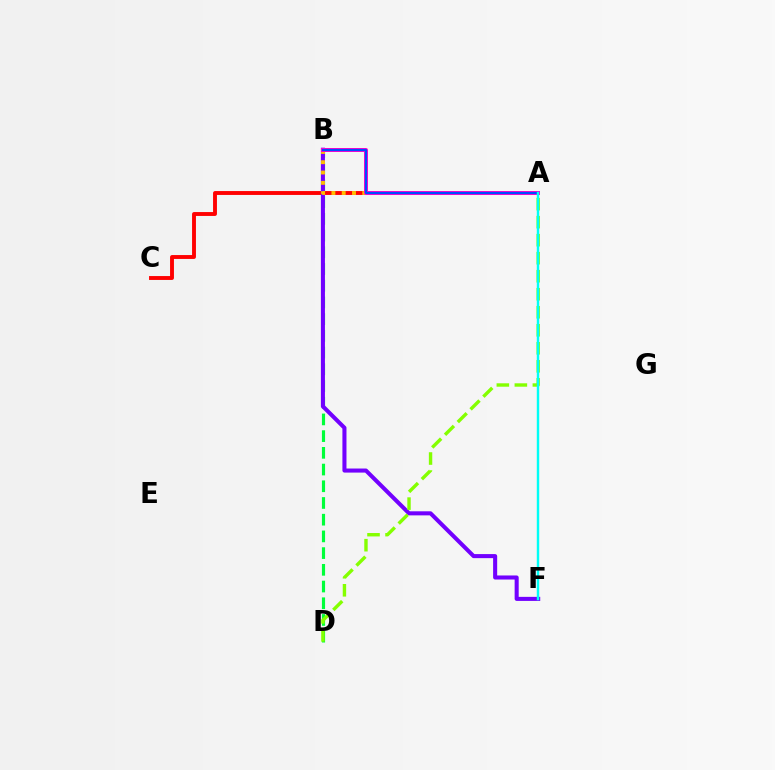{('B', 'D'): [{'color': '#00ff39', 'line_style': 'dashed', 'thickness': 2.27}], ('A', 'C'): [{'color': '#ff0000', 'line_style': 'solid', 'thickness': 2.8}], ('B', 'F'): [{'color': '#7200ff', 'line_style': 'solid', 'thickness': 2.92}], ('A', 'B'): [{'color': '#ffbd00', 'line_style': 'dotted', 'thickness': 2.8}, {'color': '#ff00cf', 'line_style': 'solid', 'thickness': 2.88}, {'color': '#004bff', 'line_style': 'solid', 'thickness': 1.59}], ('A', 'D'): [{'color': '#84ff00', 'line_style': 'dashed', 'thickness': 2.45}], ('A', 'F'): [{'color': '#00fff6', 'line_style': 'solid', 'thickness': 1.75}]}